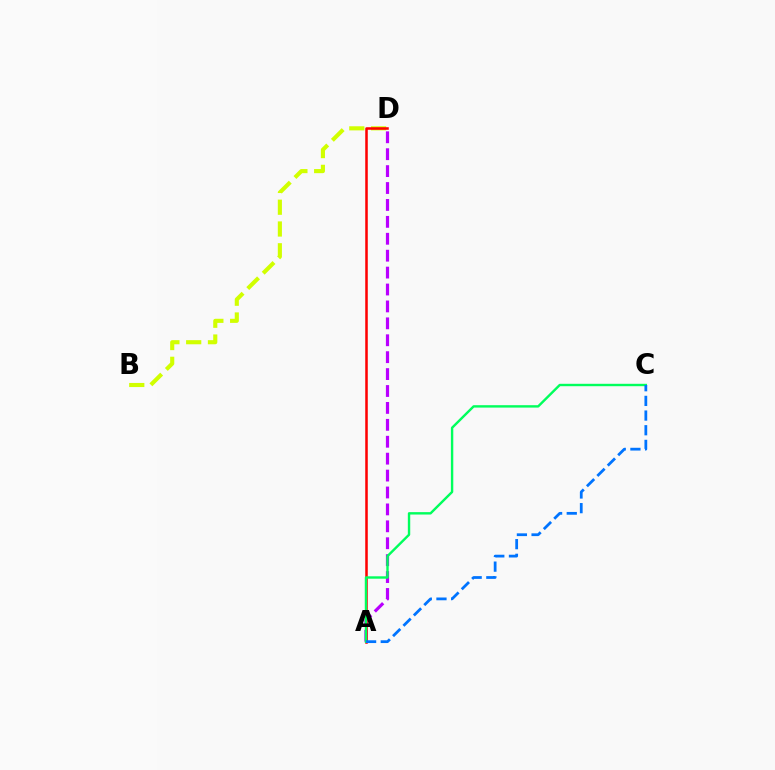{('A', 'D'): [{'color': '#b900ff', 'line_style': 'dashed', 'thickness': 2.3}, {'color': '#ff0000', 'line_style': 'solid', 'thickness': 1.83}], ('B', 'D'): [{'color': '#d1ff00', 'line_style': 'dashed', 'thickness': 2.96}], ('A', 'C'): [{'color': '#00ff5c', 'line_style': 'solid', 'thickness': 1.73}, {'color': '#0074ff', 'line_style': 'dashed', 'thickness': 1.99}]}